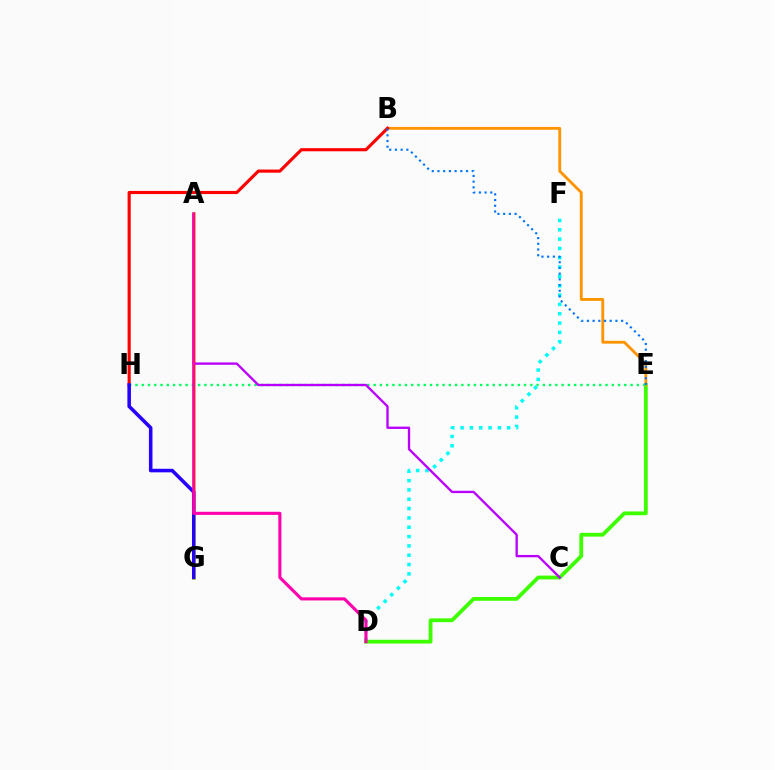{('A', 'G'): [{'color': '#d1ff00', 'line_style': 'solid', 'thickness': 2.68}], ('D', 'F'): [{'color': '#00fff6', 'line_style': 'dotted', 'thickness': 2.53}], ('D', 'E'): [{'color': '#3dff00', 'line_style': 'solid', 'thickness': 2.74}], ('B', 'E'): [{'color': '#ff9400', 'line_style': 'solid', 'thickness': 2.05}, {'color': '#0074ff', 'line_style': 'dotted', 'thickness': 1.55}], ('E', 'H'): [{'color': '#00ff5c', 'line_style': 'dotted', 'thickness': 1.7}], ('A', 'C'): [{'color': '#b900ff', 'line_style': 'solid', 'thickness': 1.68}], ('B', 'H'): [{'color': '#ff0000', 'line_style': 'solid', 'thickness': 2.25}], ('G', 'H'): [{'color': '#2500ff', 'line_style': 'solid', 'thickness': 2.55}], ('A', 'D'): [{'color': '#ff00ac', 'line_style': 'solid', 'thickness': 2.24}]}